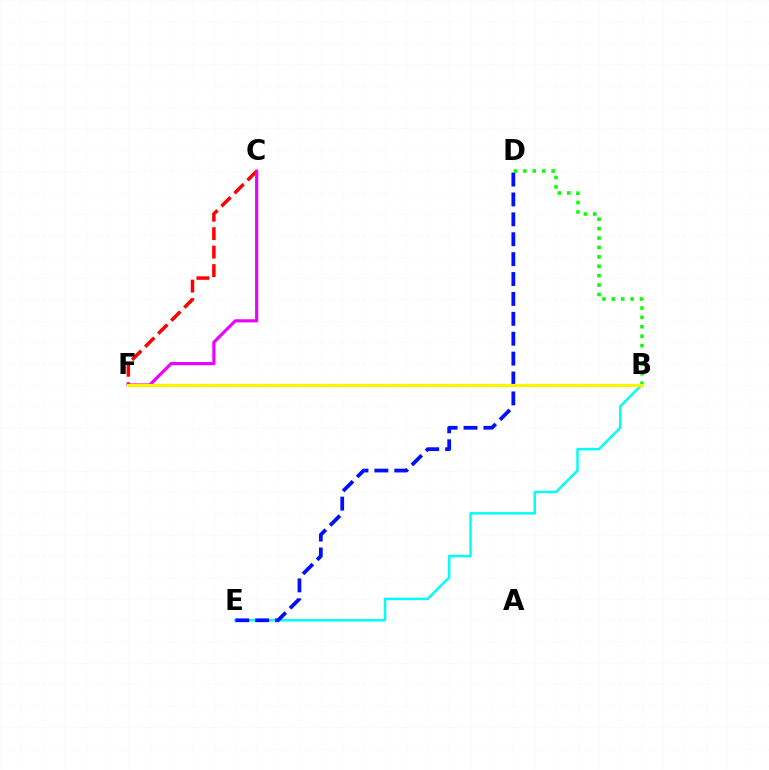{('C', 'F'): [{'color': '#ff0000', 'line_style': 'dashed', 'thickness': 2.51}, {'color': '#ee00ff', 'line_style': 'solid', 'thickness': 2.27}], ('B', 'E'): [{'color': '#00fff6', 'line_style': 'solid', 'thickness': 1.79}], ('B', 'D'): [{'color': '#08ff00', 'line_style': 'dotted', 'thickness': 2.56}], ('D', 'E'): [{'color': '#0010ff', 'line_style': 'dashed', 'thickness': 2.7}], ('B', 'F'): [{'color': '#fcf500', 'line_style': 'solid', 'thickness': 2.28}]}